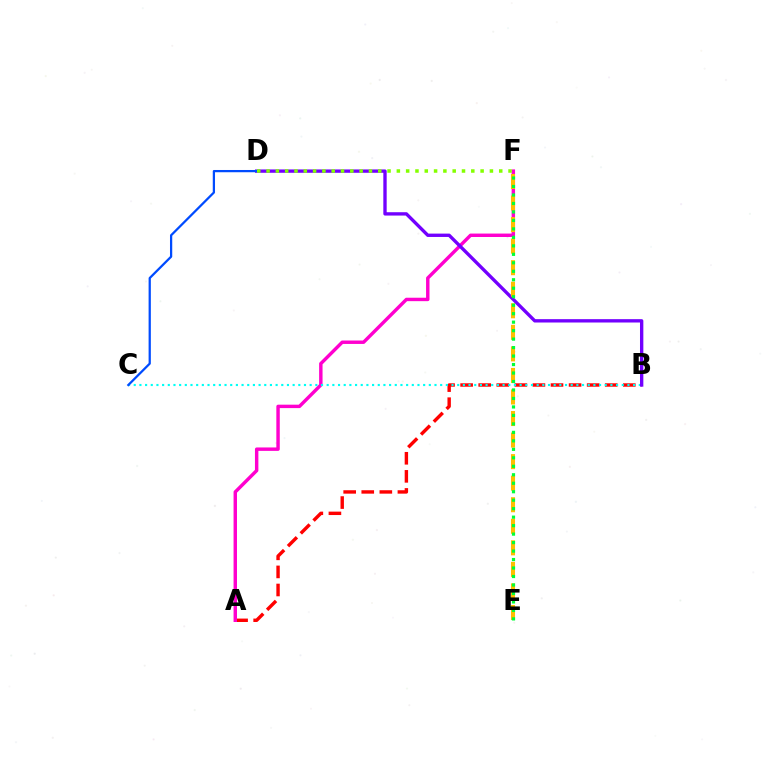{('A', 'B'): [{'color': '#ff0000', 'line_style': 'dashed', 'thickness': 2.46}], ('A', 'F'): [{'color': '#ff00cf', 'line_style': 'solid', 'thickness': 2.47}], ('B', 'C'): [{'color': '#00fff6', 'line_style': 'dotted', 'thickness': 1.54}], ('B', 'D'): [{'color': '#7200ff', 'line_style': 'solid', 'thickness': 2.41}], ('E', 'F'): [{'color': '#ffbd00', 'line_style': 'dashed', 'thickness': 2.93}, {'color': '#00ff39', 'line_style': 'dotted', 'thickness': 2.3}], ('C', 'D'): [{'color': '#004bff', 'line_style': 'solid', 'thickness': 1.62}], ('D', 'F'): [{'color': '#84ff00', 'line_style': 'dotted', 'thickness': 2.53}]}